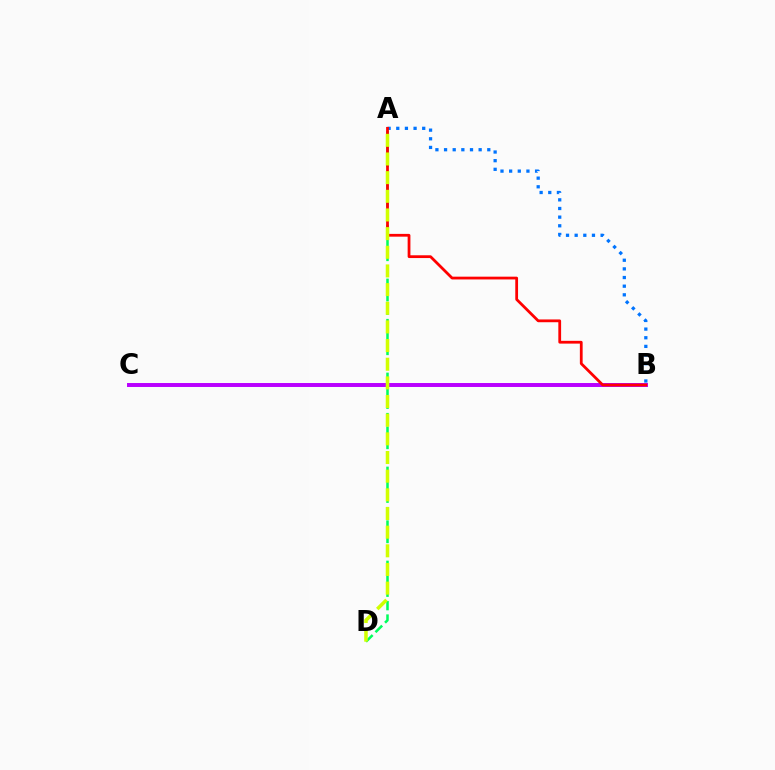{('B', 'C'): [{'color': '#b900ff', 'line_style': 'solid', 'thickness': 2.84}], ('A', 'D'): [{'color': '#00ff5c', 'line_style': 'dashed', 'thickness': 1.82}, {'color': '#d1ff00', 'line_style': 'dashed', 'thickness': 2.53}], ('A', 'B'): [{'color': '#0074ff', 'line_style': 'dotted', 'thickness': 2.35}, {'color': '#ff0000', 'line_style': 'solid', 'thickness': 2.0}]}